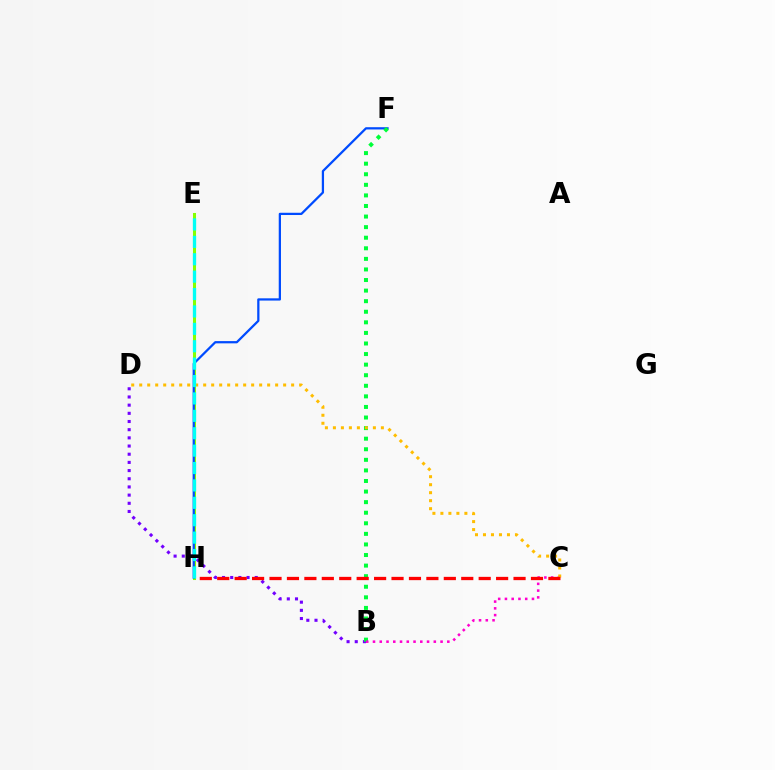{('B', 'D'): [{'color': '#7200ff', 'line_style': 'dotted', 'thickness': 2.22}], ('E', 'H'): [{'color': '#84ff00', 'line_style': 'solid', 'thickness': 2.19}, {'color': '#00fff6', 'line_style': 'dashed', 'thickness': 2.36}], ('F', 'H'): [{'color': '#004bff', 'line_style': 'solid', 'thickness': 1.62}], ('B', 'F'): [{'color': '#00ff39', 'line_style': 'dotted', 'thickness': 2.87}], ('B', 'C'): [{'color': '#ff00cf', 'line_style': 'dotted', 'thickness': 1.84}], ('C', 'D'): [{'color': '#ffbd00', 'line_style': 'dotted', 'thickness': 2.17}], ('C', 'H'): [{'color': '#ff0000', 'line_style': 'dashed', 'thickness': 2.37}]}